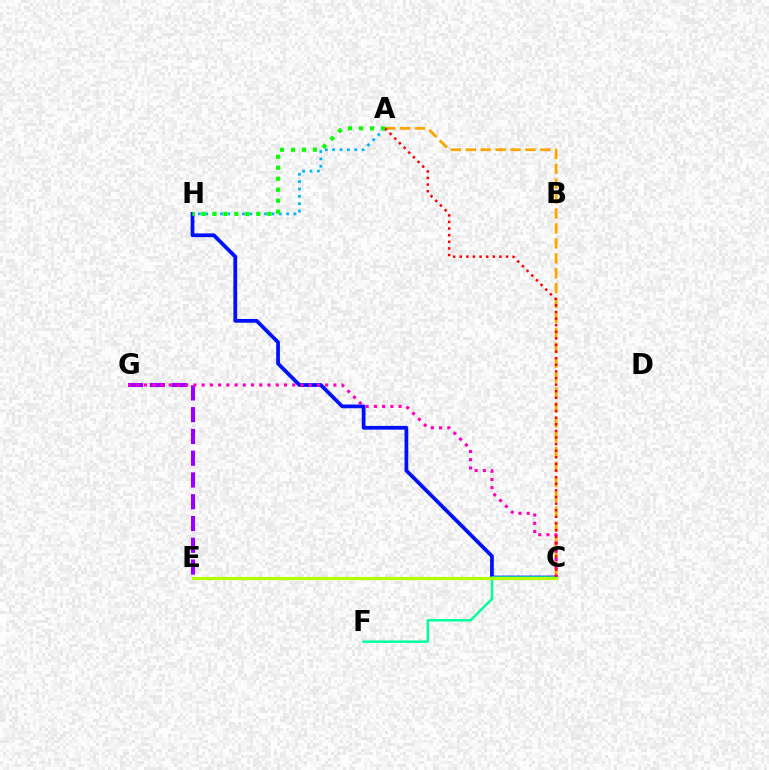{('E', 'G'): [{'color': '#9b00ff', 'line_style': 'dashed', 'thickness': 2.96}], ('A', 'C'): [{'color': '#ffa500', 'line_style': 'dashed', 'thickness': 2.03}, {'color': '#ff0000', 'line_style': 'dotted', 'thickness': 1.8}], ('C', 'H'): [{'color': '#0010ff', 'line_style': 'solid', 'thickness': 2.7}], ('A', 'H'): [{'color': '#00b5ff', 'line_style': 'dotted', 'thickness': 2.0}, {'color': '#08ff00', 'line_style': 'dotted', 'thickness': 2.98}], ('C', 'G'): [{'color': '#ff00bd', 'line_style': 'dotted', 'thickness': 2.24}], ('C', 'F'): [{'color': '#00ff9d', 'line_style': 'solid', 'thickness': 1.76}], ('C', 'E'): [{'color': '#b3ff00', 'line_style': 'solid', 'thickness': 2.28}]}